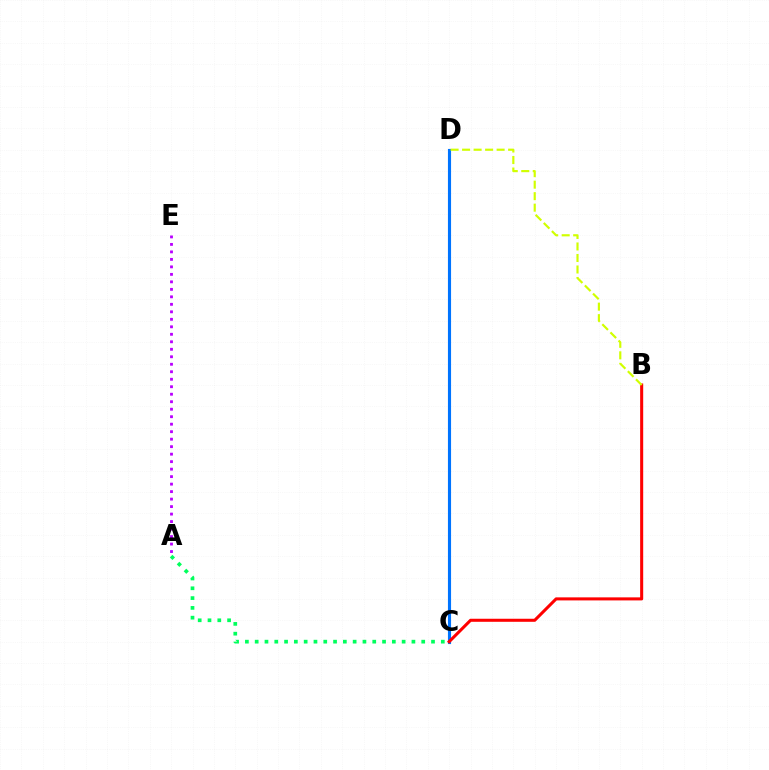{('C', 'D'): [{'color': '#0074ff', 'line_style': 'solid', 'thickness': 2.25}], ('B', 'C'): [{'color': '#ff0000', 'line_style': 'solid', 'thickness': 2.19}], ('A', 'C'): [{'color': '#00ff5c', 'line_style': 'dotted', 'thickness': 2.66}], ('A', 'E'): [{'color': '#b900ff', 'line_style': 'dotted', 'thickness': 2.04}], ('B', 'D'): [{'color': '#d1ff00', 'line_style': 'dashed', 'thickness': 1.56}]}